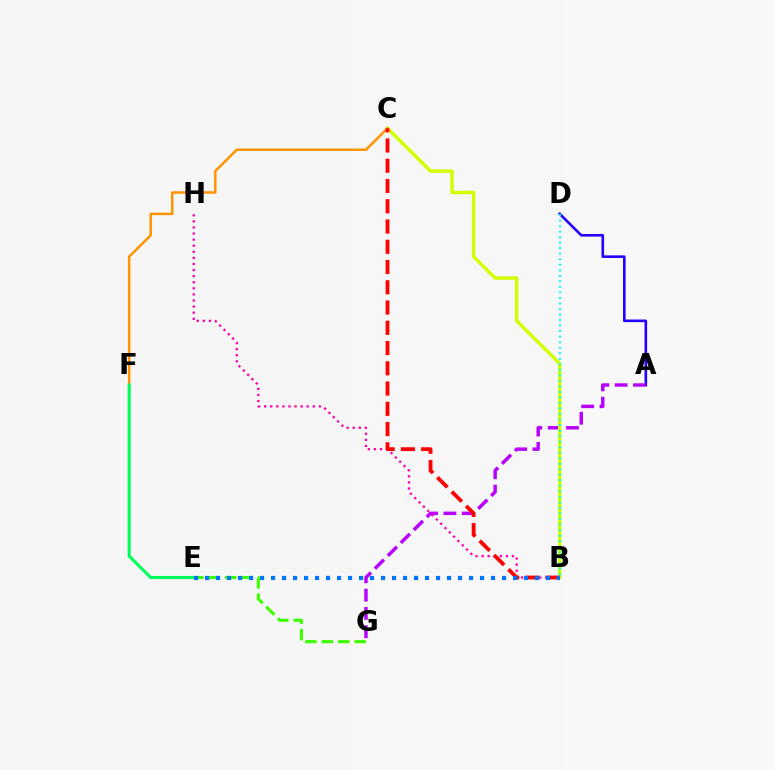{('A', 'D'): [{'color': '#2500ff', 'line_style': 'solid', 'thickness': 1.88}], ('E', 'G'): [{'color': '#3dff00', 'line_style': 'dashed', 'thickness': 2.24}], ('A', 'G'): [{'color': '#b900ff', 'line_style': 'dashed', 'thickness': 2.49}], ('B', 'C'): [{'color': '#d1ff00', 'line_style': 'solid', 'thickness': 2.47}, {'color': '#ff0000', 'line_style': 'dashed', 'thickness': 2.75}], ('C', 'F'): [{'color': '#ff9400', 'line_style': 'solid', 'thickness': 1.79}], ('B', 'H'): [{'color': '#ff00ac', 'line_style': 'dotted', 'thickness': 1.65}], ('E', 'F'): [{'color': '#00ff5c', 'line_style': 'solid', 'thickness': 2.22}], ('B', 'E'): [{'color': '#0074ff', 'line_style': 'dotted', 'thickness': 2.99}], ('B', 'D'): [{'color': '#00fff6', 'line_style': 'dotted', 'thickness': 1.5}]}